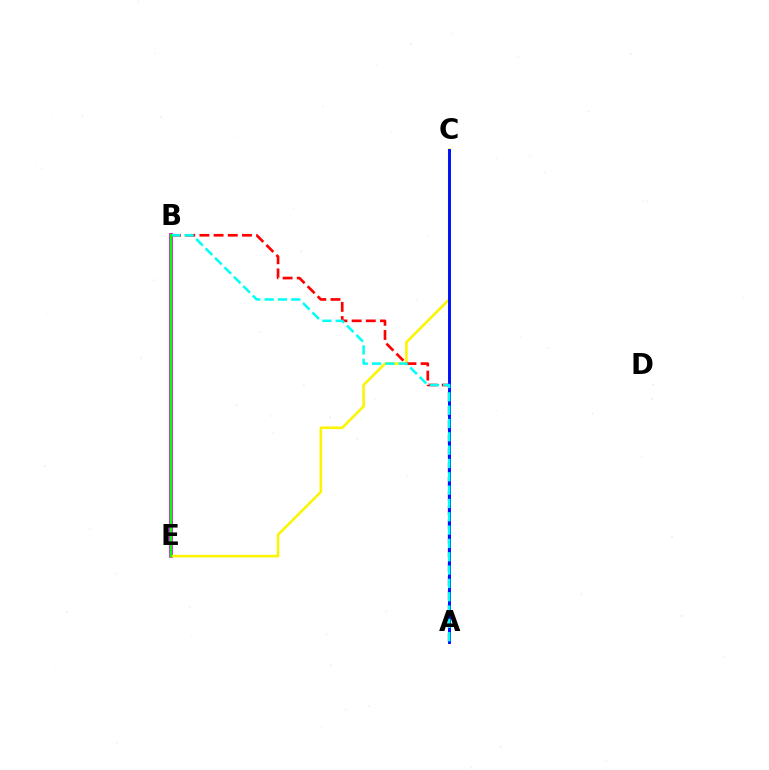{('B', 'E'): [{'color': '#ee00ff', 'line_style': 'solid', 'thickness': 2.76}, {'color': '#08ff00', 'line_style': 'solid', 'thickness': 1.62}], ('C', 'E'): [{'color': '#fcf500', 'line_style': 'solid', 'thickness': 1.85}], ('A', 'B'): [{'color': '#ff0000', 'line_style': 'dashed', 'thickness': 1.93}, {'color': '#00fff6', 'line_style': 'dashed', 'thickness': 1.81}], ('A', 'C'): [{'color': '#0010ff', 'line_style': 'solid', 'thickness': 2.12}]}